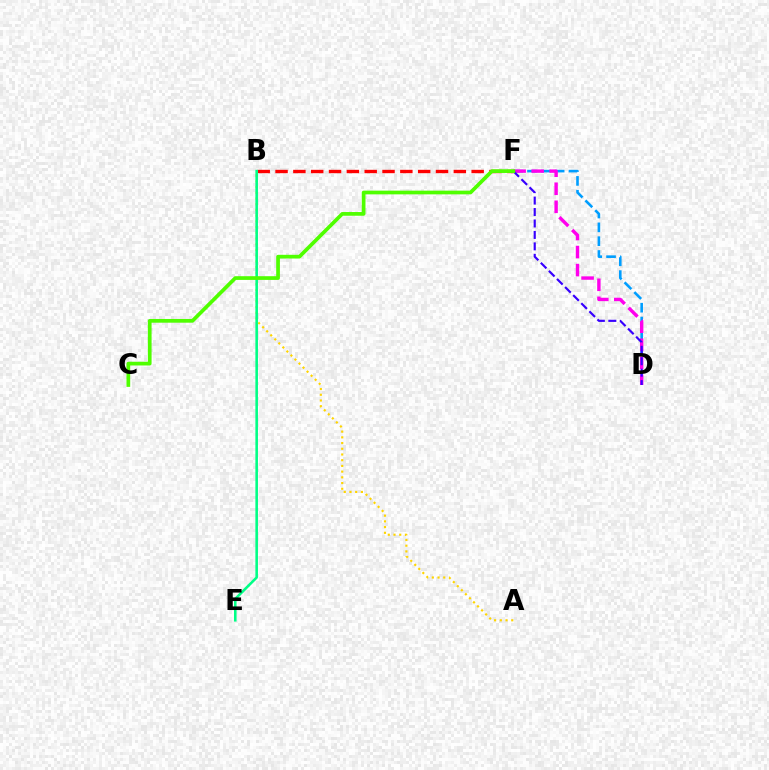{('B', 'F'): [{'color': '#ff0000', 'line_style': 'dashed', 'thickness': 2.42}], ('A', 'B'): [{'color': '#ffd500', 'line_style': 'dotted', 'thickness': 1.55}], ('B', 'E'): [{'color': '#00ff86', 'line_style': 'solid', 'thickness': 1.86}], ('D', 'F'): [{'color': '#009eff', 'line_style': 'dashed', 'thickness': 1.88}, {'color': '#ff00ed', 'line_style': 'dashed', 'thickness': 2.45}, {'color': '#3700ff', 'line_style': 'dashed', 'thickness': 1.55}], ('C', 'F'): [{'color': '#4fff00', 'line_style': 'solid', 'thickness': 2.67}]}